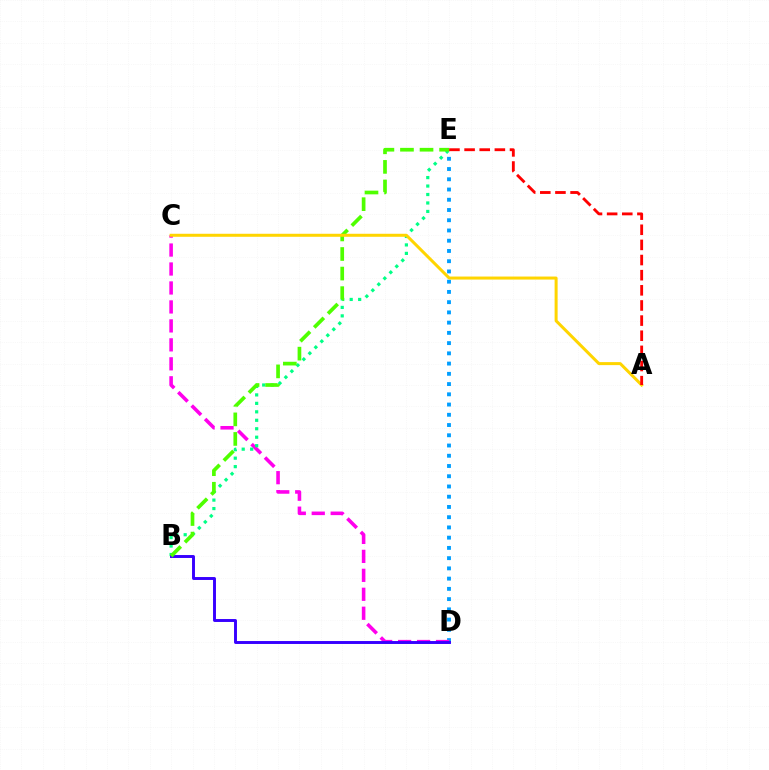{('D', 'E'): [{'color': '#009eff', 'line_style': 'dotted', 'thickness': 2.78}], ('C', 'D'): [{'color': '#ff00ed', 'line_style': 'dashed', 'thickness': 2.58}], ('B', 'E'): [{'color': '#00ff86', 'line_style': 'dotted', 'thickness': 2.3}, {'color': '#4fff00', 'line_style': 'dashed', 'thickness': 2.66}], ('B', 'D'): [{'color': '#3700ff', 'line_style': 'solid', 'thickness': 2.11}], ('A', 'C'): [{'color': '#ffd500', 'line_style': 'solid', 'thickness': 2.17}], ('A', 'E'): [{'color': '#ff0000', 'line_style': 'dashed', 'thickness': 2.06}]}